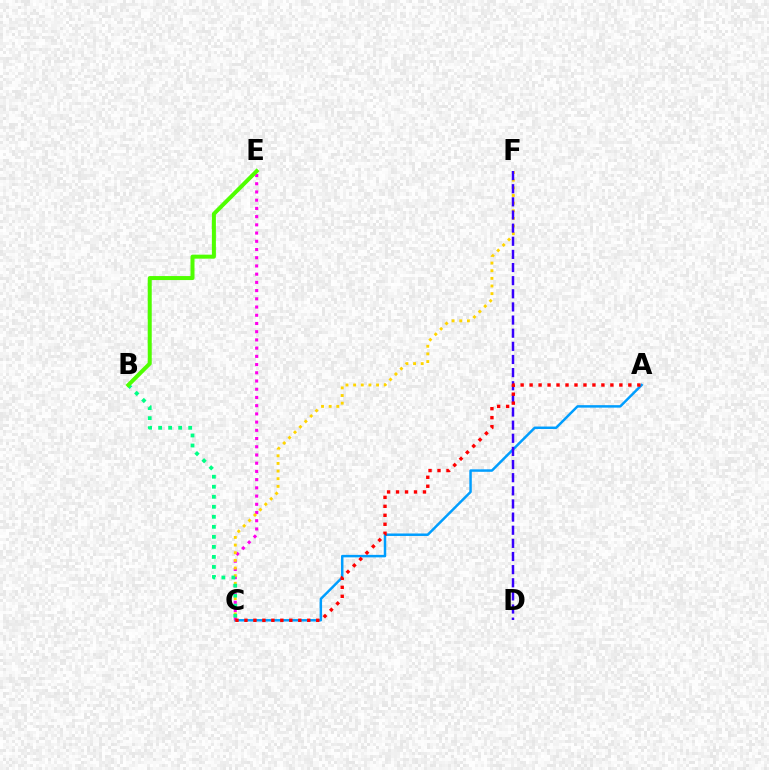{('A', 'C'): [{'color': '#009eff', 'line_style': 'solid', 'thickness': 1.79}, {'color': '#ff0000', 'line_style': 'dotted', 'thickness': 2.44}], ('C', 'E'): [{'color': '#ff00ed', 'line_style': 'dotted', 'thickness': 2.23}], ('C', 'F'): [{'color': '#ffd500', 'line_style': 'dotted', 'thickness': 2.08}], ('D', 'F'): [{'color': '#3700ff', 'line_style': 'dashed', 'thickness': 1.78}], ('B', 'C'): [{'color': '#00ff86', 'line_style': 'dotted', 'thickness': 2.72}], ('B', 'E'): [{'color': '#4fff00', 'line_style': 'solid', 'thickness': 2.88}]}